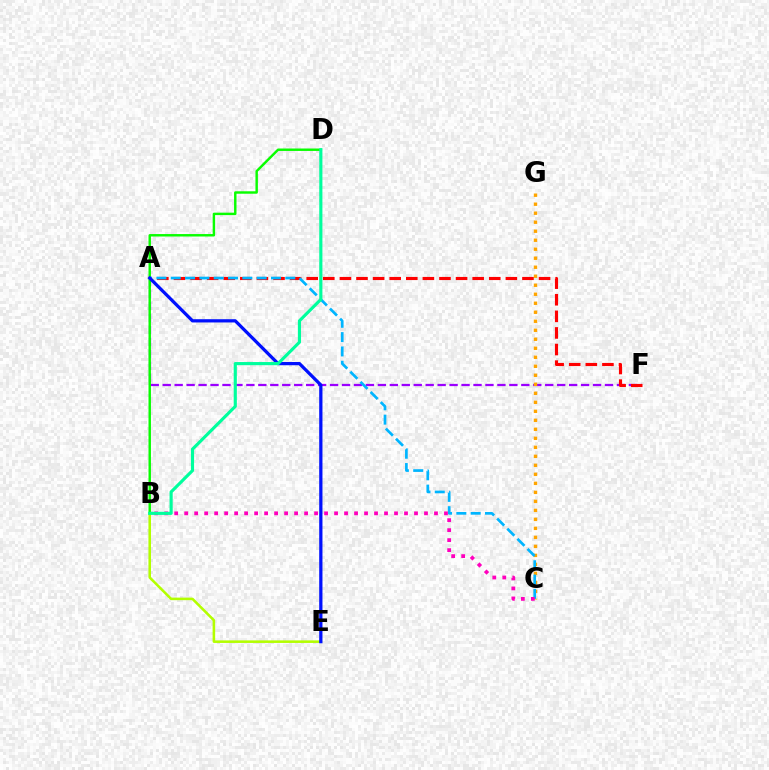{('A', 'F'): [{'color': '#9b00ff', 'line_style': 'dashed', 'thickness': 1.62}, {'color': '#ff0000', 'line_style': 'dashed', 'thickness': 2.25}], ('C', 'G'): [{'color': '#ffa500', 'line_style': 'dotted', 'thickness': 2.45}], ('B', 'D'): [{'color': '#08ff00', 'line_style': 'solid', 'thickness': 1.75}, {'color': '#00ff9d', 'line_style': 'solid', 'thickness': 2.26}], ('B', 'E'): [{'color': '#b3ff00', 'line_style': 'solid', 'thickness': 1.84}], ('A', 'C'): [{'color': '#00b5ff', 'line_style': 'dashed', 'thickness': 1.95}], ('A', 'E'): [{'color': '#0010ff', 'line_style': 'solid', 'thickness': 2.34}], ('B', 'C'): [{'color': '#ff00bd', 'line_style': 'dotted', 'thickness': 2.71}]}